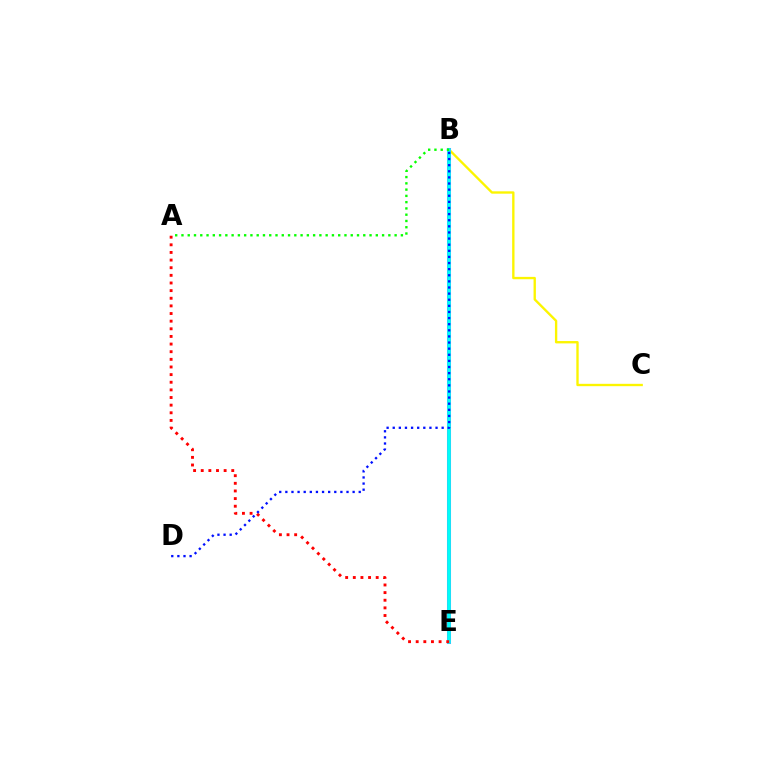{('B', 'C'): [{'color': '#fcf500', 'line_style': 'solid', 'thickness': 1.69}], ('B', 'E'): [{'color': '#ee00ff', 'line_style': 'solid', 'thickness': 2.9}, {'color': '#00fff6', 'line_style': 'solid', 'thickness': 2.71}], ('A', 'E'): [{'color': '#ff0000', 'line_style': 'dotted', 'thickness': 2.07}], ('A', 'B'): [{'color': '#08ff00', 'line_style': 'dotted', 'thickness': 1.7}], ('B', 'D'): [{'color': '#0010ff', 'line_style': 'dotted', 'thickness': 1.66}]}